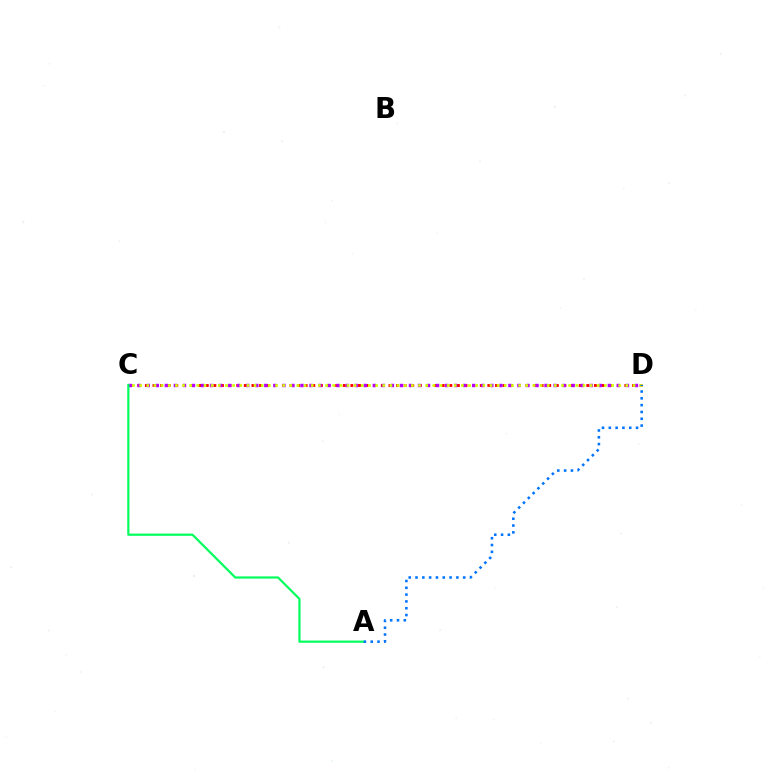{('C', 'D'): [{'color': '#ff0000', 'line_style': 'dotted', 'thickness': 2.07}, {'color': '#b900ff', 'line_style': 'dotted', 'thickness': 2.46}, {'color': '#d1ff00', 'line_style': 'dotted', 'thickness': 1.94}], ('A', 'C'): [{'color': '#00ff5c', 'line_style': 'solid', 'thickness': 1.58}], ('A', 'D'): [{'color': '#0074ff', 'line_style': 'dotted', 'thickness': 1.85}]}